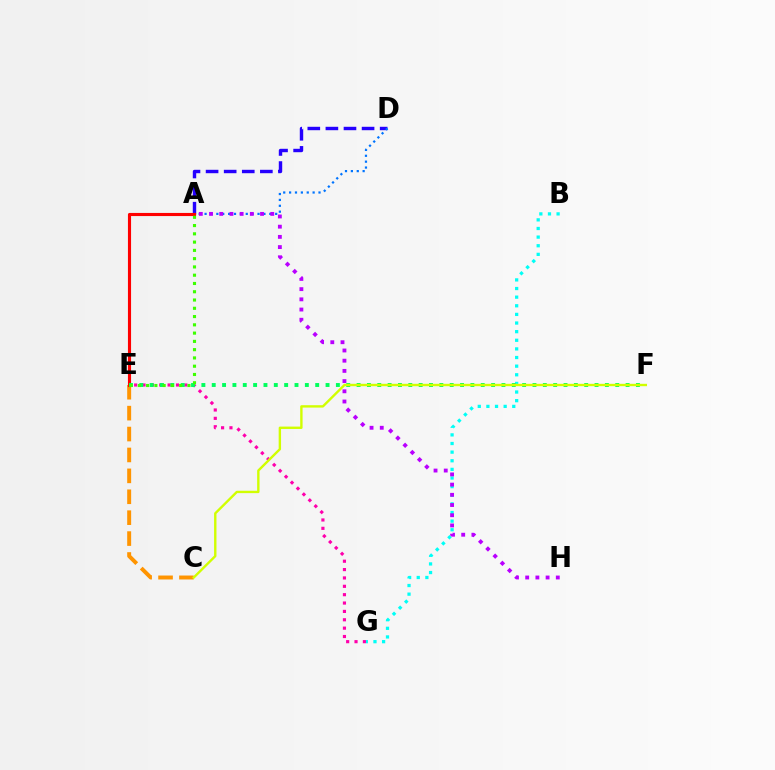{('A', 'D'): [{'color': '#2500ff', 'line_style': 'dashed', 'thickness': 2.46}, {'color': '#0074ff', 'line_style': 'dotted', 'thickness': 1.6}], ('C', 'E'): [{'color': '#ff9400', 'line_style': 'dashed', 'thickness': 2.84}], ('E', 'G'): [{'color': '#ff00ac', 'line_style': 'dotted', 'thickness': 2.27}], ('B', 'G'): [{'color': '#00fff6', 'line_style': 'dotted', 'thickness': 2.34}], ('A', 'E'): [{'color': '#ff0000', 'line_style': 'solid', 'thickness': 2.24}, {'color': '#3dff00', 'line_style': 'dotted', 'thickness': 2.25}], ('E', 'F'): [{'color': '#00ff5c', 'line_style': 'dotted', 'thickness': 2.81}], ('A', 'H'): [{'color': '#b900ff', 'line_style': 'dotted', 'thickness': 2.77}], ('C', 'F'): [{'color': '#d1ff00', 'line_style': 'solid', 'thickness': 1.72}]}